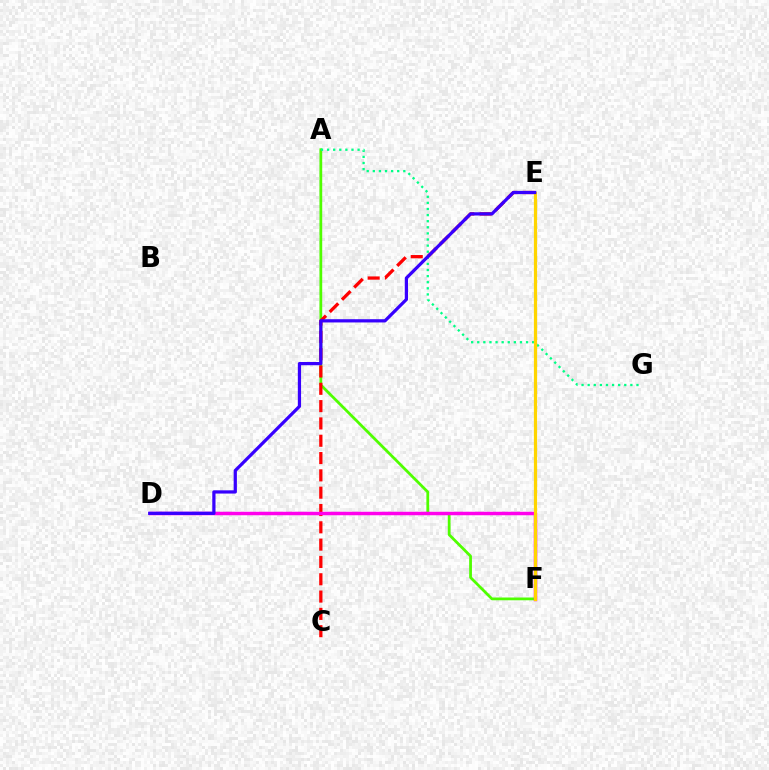{('A', 'F'): [{'color': '#4fff00', 'line_style': 'solid', 'thickness': 1.99}], ('C', 'E'): [{'color': '#ff0000', 'line_style': 'dashed', 'thickness': 2.35}], ('D', 'F'): [{'color': '#ff00ed', 'line_style': 'solid', 'thickness': 2.51}], ('A', 'G'): [{'color': '#00ff86', 'line_style': 'dotted', 'thickness': 1.66}], ('E', 'F'): [{'color': '#009eff', 'line_style': 'dashed', 'thickness': 1.91}, {'color': '#ffd500', 'line_style': 'solid', 'thickness': 2.31}], ('D', 'E'): [{'color': '#3700ff', 'line_style': 'solid', 'thickness': 2.33}]}